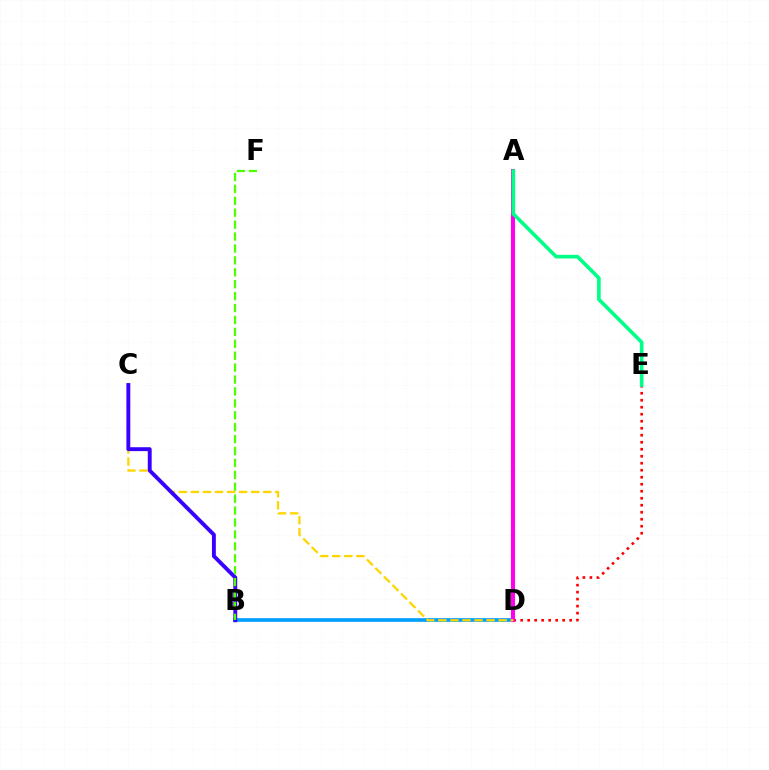{('D', 'E'): [{'color': '#ff0000', 'line_style': 'dotted', 'thickness': 1.9}], ('B', 'D'): [{'color': '#009eff', 'line_style': 'solid', 'thickness': 2.65}], ('A', 'D'): [{'color': '#ff00ed', 'line_style': 'solid', 'thickness': 2.93}], ('C', 'D'): [{'color': '#ffd500', 'line_style': 'dashed', 'thickness': 1.64}], ('B', 'C'): [{'color': '#3700ff', 'line_style': 'solid', 'thickness': 2.8}], ('A', 'E'): [{'color': '#00ff86', 'line_style': 'solid', 'thickness': 2.6}], ('B', 'F'): [{'color': '#4fff00', 'line_style': 'dashed', 'thickness': 1.62}]}